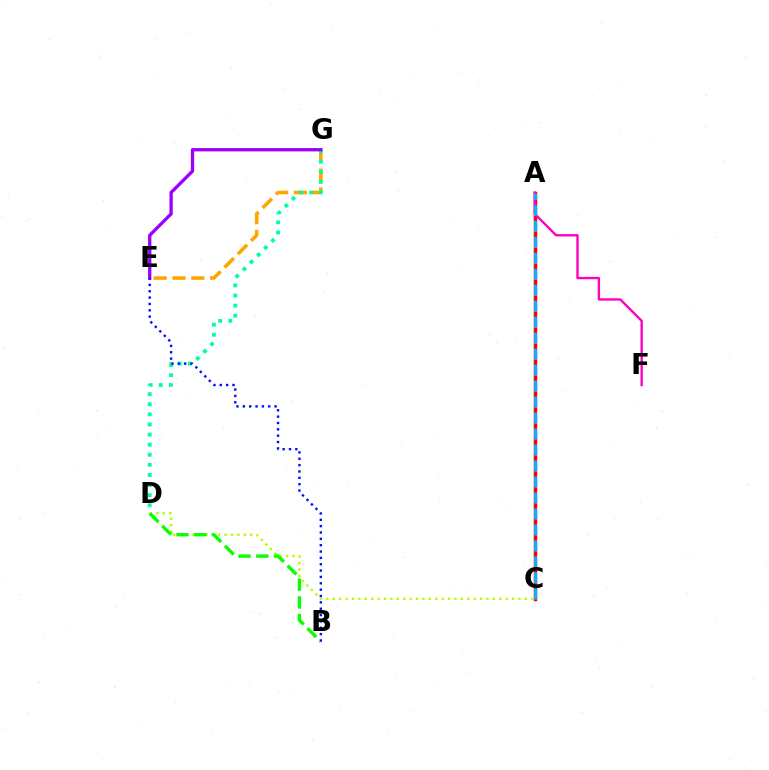{('A', 'C'): [{'color': '#ff0000', 'line_style': 'solid', 'thickness': 2.51}, {'color': '#00b5ff', 'line_style': 'dashed', 'thickness': 2.17}], ('C', 'D'): [{'color': '#b3ff00', 'line_style': 'dotted', 'thickness': 1.74}], ('B', 'D'): [{'color': '#08ff00', 'line_style': 'dashed', 'thickness': 2.41}], ('E', 'G'): [{'color': '#ffa500', 'line_style': 'dashed', 'thickness': 2.56}, {'color': '#9b00ff', 'line_style': 'solid', 'thickness': 2.39}], ('D', 'G'): [{'color': '#00ff9d', 'line_style': 'dotted', 'thickness': 2.74}], ('A', 'F'): [{'color': '#ff00bd', 'line_style': 'solid', 'thickness': 1.71}], ('B', 'E'): [{'color': '#0010ff', 'line_style': 'dotted', 'thickness': 1.73}]}